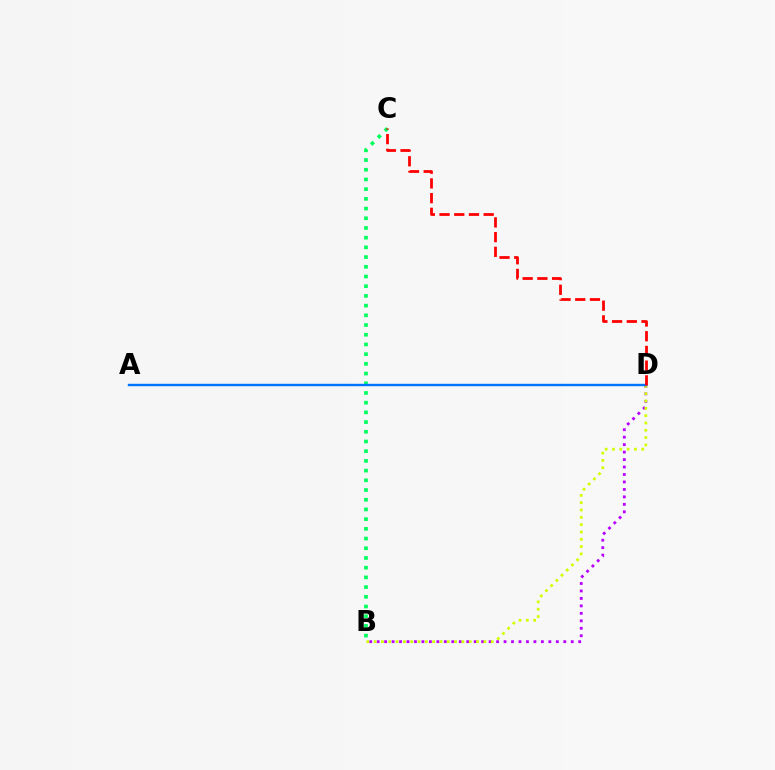{('B', 'C'): [{'color': '#00ff5c', 'line_style': 'dotted', 'thickness': 2.64}], ('B', 'D'): [{'color': '#b900ff', 'line_style': 'dotted', 'thickness': 2.03}, {'color': '#d1ff00', 'line_style': 'dotted', 'thickness': 1.99}], ('A', 'D'): [{'color': '#0074ff', 'line_style': 'solid', 'thickness': 1.73}], ('C', 'D'): [{'color': '#ff0000', 'line_style': 'dashed', 'thickness': 2.0}]}